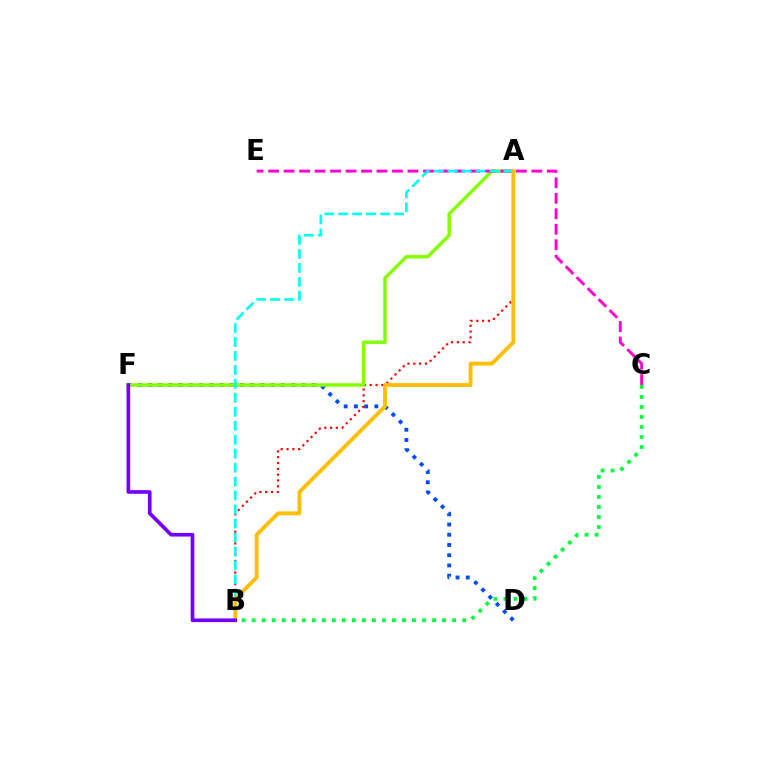{('D', 'F'): [{'color': '#004bff', 'line_style': 'dotted', 'thickness': 2.78}], ('A', 'B'): [{'color': '#ff0000', 'line_style': 'dotted', 'thickness': 1.58}, {'color': '#00fff6', 'line_style': 'dashed', 'thickness': 1.9}, {'color': '#ffbd00', 'line_style': 'solid', 'thickness': 2.79}], ('A', 'F'): [{'color': '#84ff00', 'line_style': 'solid', 'thickness': 2.51}], ('C', 'E'): [{'color': '#ff00cf', 'line_style': 'dashed', 'thickness': 2.1}], ('B', 'F'): [{'color': '#7200ff', 'line_style': 'solid', 'thickness': 2.64}], ('B', 'C'): [{'color': '#00ff39', 'line_style': 'dotted', 'thickness': 2.72}]}